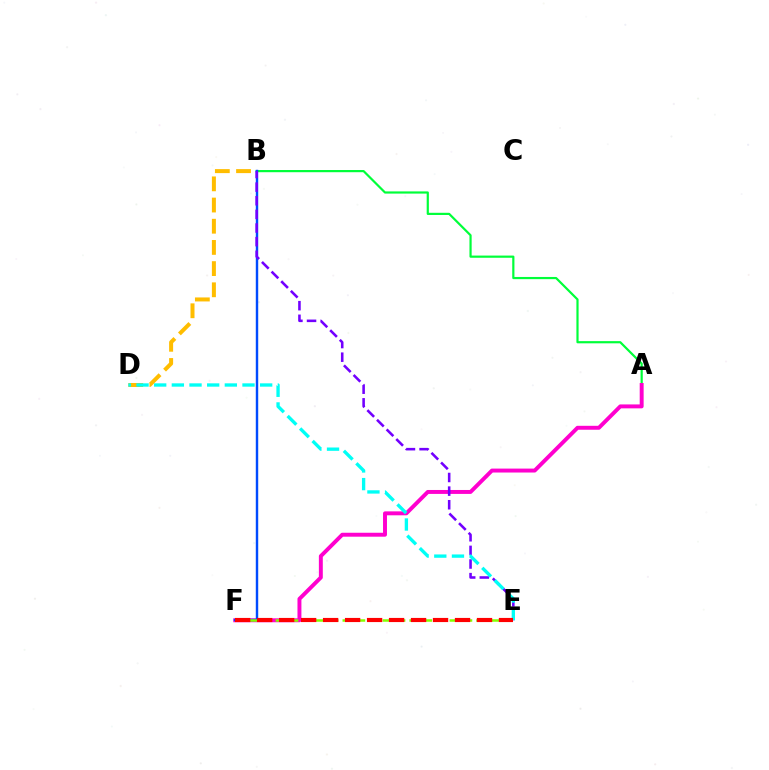{('B', 'D'): [{'color': '#ffbd00', 'line_style': 'dashed', 'thickness': 2.88}], ('A', 'B'): [{'color': '#00ff39', 'line_style': 'solid', 'thickness': 1.58}], ('A', 'F'): [{'color': '#ff00cf', 'line_style': 'solid', 'thickness': 2.83}], ('B', 'F'): [{'color': '#004bff', 'line_style': 'solid', 'thickness': 1.75}], ('E', 'F'): [{'color': '#84ff00', 'line_style': 'dashed', 'thickness': 1.82}, {'color': '#ff0000', 'line_style': 'dashed', 'thickness': 2.99}], ('B', 'E'): [{'color': '#7200ff', 'line_style': 'dashed', 'thickness': 1.85}], ('D', 'E'): [{'color': '#00fff6', 'line_style': 'dashed', 'thickness': 2.4}]}